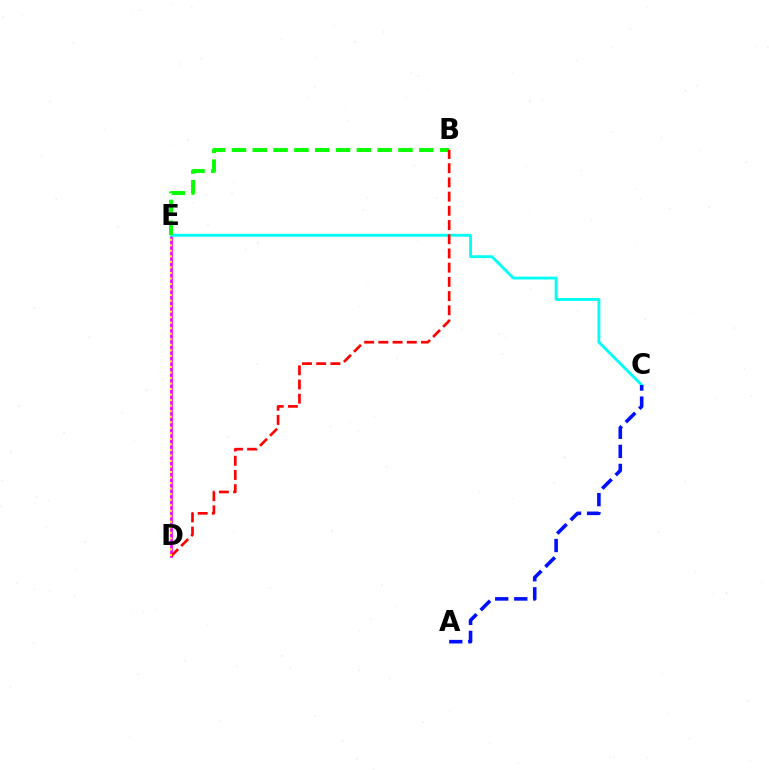{('D', 'E'): [{'color': '#ee00ff', 'line_style': 'solid', 'thickness': 1.96}, {'color': '#fcf500', 'line_style': 'dotted', 'thickness': 1.5}], ('C', 'E'): [{'color': '#00fff6', 'line_style': 'solid', 'thickness': 2.06}], ('B', 'E'): [{'color': '#08ff00', 'line_style': 'dashed', 'thickness': 2.83}], ('B', 'D'): [{'color': '#ff0000', 'line_style': 'dashed', 'thickness': 1.93}], ('A', 'C'): [{'color': '#0010ff', 'line_style': 'dashed', 'thickness': 2.59}]}